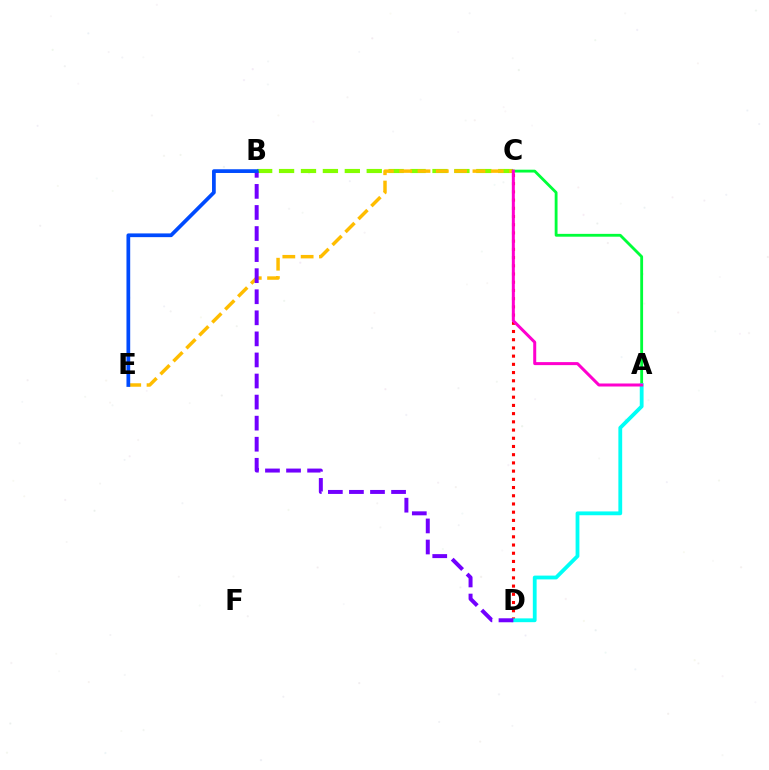{('B', 'C'): [{'color': '#84ff00', 'line_style': 'dashed', 'thickness': 2.98}], ('C', 'D'): [{'color': '#ff0000', 'line_style': 'dotted', 'thickness': 2.23}], ('C', 'E'): [{'color': '#ffbd00', 'line_style': 'dashed', 'thickness': 2.49}], ('A', 'C'): [{'color': '#00ff39', 'line_style': 'solid', 'thickness': 2.04}, {'color': '#ff00cf', 'line_style': 'solid', 'thickness': 2.17}], ('A', 'D'): [{'color': '#00fff6', 'line_style': 'solid', 'thickness': 2.74}], ('B', 'D'): [{'color': '#7200ff', 'line_style': 'dashed', 'thickness': 2.86}], ('B', 'E'): [{'color': '#004bff', 'line_style': 'solid', 'thickness': 2.69}]}